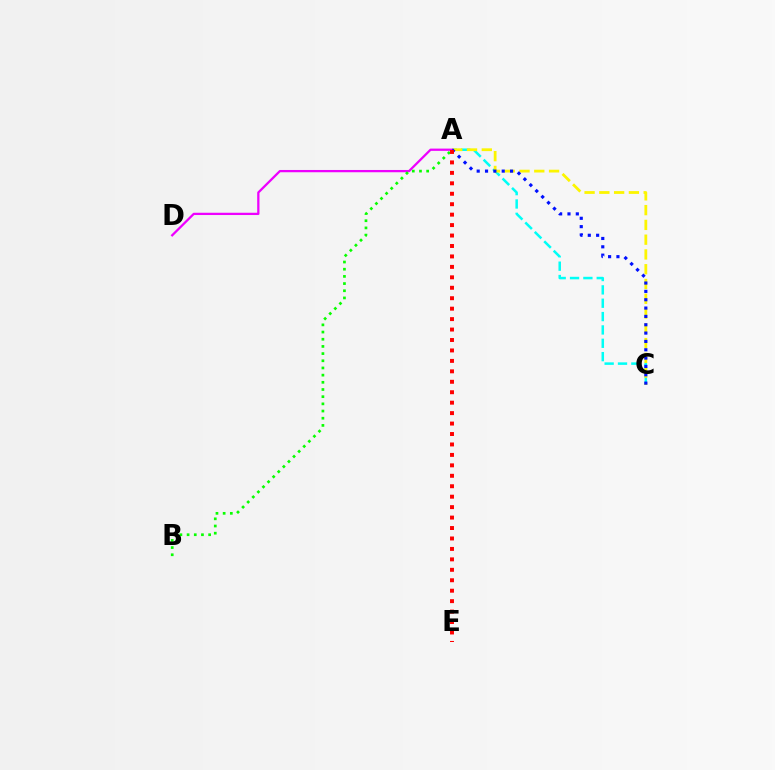{('A', 'C'): [{'color': '#00fff6', 'line_style': 'dashed', 'thickness': 1.81}, {'color': '#fcf500', 'line_style': 'dashed', 'thickness': 2.01}, {'color': '#0010ff', 'line_style': 'dotted', 'thickness': 2.27}], ('A', 'D'): [{'color': '#ee00ff', 'line_style': 'solid', 'thickness': 1.63}], ('A', 'B'): [{'color': '#08ff00', 'line_style': 'dotted', 'thickness': 1.95}], ('A', 'E'): [{'color': '#ff0000', 'line_style': 'dotted', 'thickness': 2.84}]}